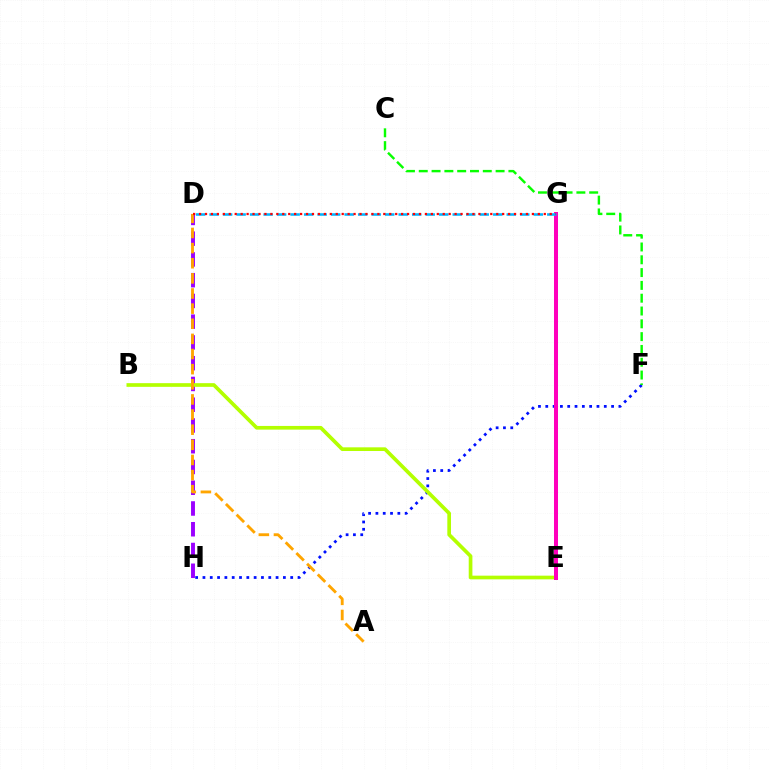{('D', 'H'): [{'color': '#9b00ff', 'line_style': 'dashed', 'thickness': 2.82}], ('F', 'H'): [{'color': '#0010ff', 'line_style': 'dotted', 'thickness': 1.99}], ('B', 'E'): [{'color': '#b3ff00', 'line_style': 'solid', 'thickness': 2.65}], ('E', 'G'): [{'color': '#00ff9d', 'line_style': 'dashed', 'thickness': 2.89}, {'color': '#ff00bd', 'line_style': 'solid', 'thickness': 2.88}], ('A', 'D'): [{'color': '#ffa500', 'line_style': 'dashed', 'thickness': 2.06}], ('C', 'F'): [{'color': '#08ff00', 'line_style': 'dashed', 'thickness': 1.74}], ('D', 'G'): [{'color': '#00b5ff', 'line_style': 'dashed', 'thickness': 1.83}, {'color': '#ff0000', 'line_style': 'dotted', 'thickness': 1.61}]}